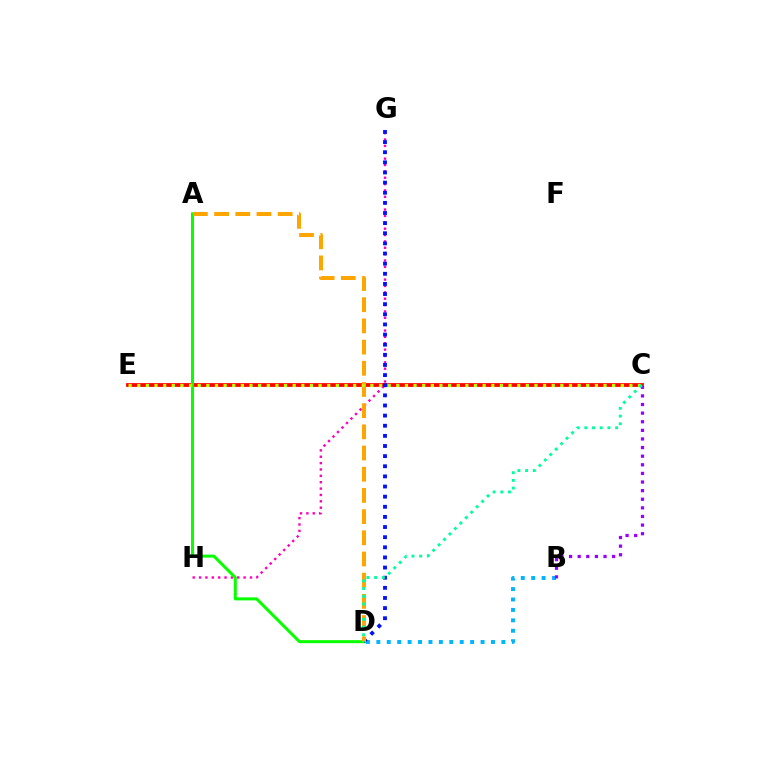{('C', 'E'): [{'color': '#ff0000', 'line_style': 'solid', 'thickness': 2.72}, {'color': '#b3ff00', 'line_style': 'dotted', 'thickness': 2.35}], ('G', 'H'): [{'color': '#ff00bd', 'line_style': 'dotted', 'thickness': 1.73}], ('B', 'D'): [{'color': '#00b5ff', 'line_style': 'dotted', 'thickness': 2.83}], ('B', 'C'): [{'color': '#9b00ff', 'line_style': 'dotted', 'thickness': 2.34}], ('A', 'D'): [{'color': '#08ff00', 'line_style': 'solid', 'thickness': 2.18}, {'color': '#ffa500', 'line_style': 'dashed', 'thickness': 2.88}], ('D', 'G'): [{'color': '#0010ff', 'line_style': 'dotted', 'thickness': 2.75}], ('C', 'D'): [{'color': '#00ff9d', 'line_style': 'dotted', 'thickness': 2.09}]}